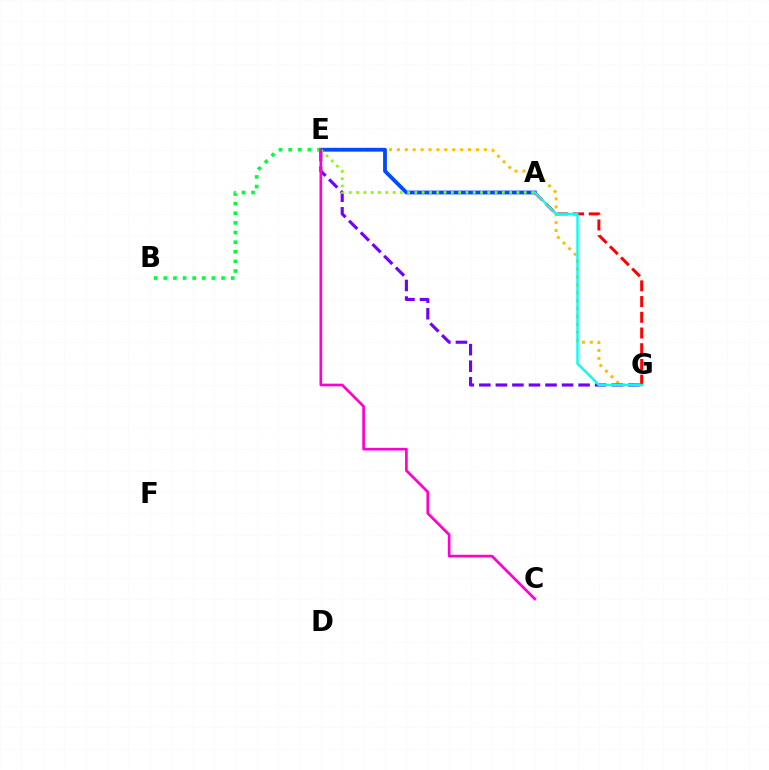{('E', 'G'): [{'color': '#ffbd00', 'line_style': 'dotted', 'thickness': 2.15}, {'color': '#7200ff', 'line_style': 'dashed', 'thickness': 2.25}], ('A', 'G'): [{'color': '#ff0000', 'line_style': 'dashed', 'thickness': 2.14}, {'color': '#00fff6', 'line_style': 'solid', 'thickness': 1.73}], ('A', 'E'): [{'color': '#004bff', 'line_style': 'solid', 'thickness': 2.74}, {'color': '#84ff00', 'line_style': 'dotted', 'thickness': 1.98}], ('B', 'E'): [{'color': '#00ff39', 'line_style': 'dotted', 'thickness': 2.62}], ('C', 'E'): [{'color': '#ff00cf', 'line_style': 'solid', 'thickness': 1.93}]}